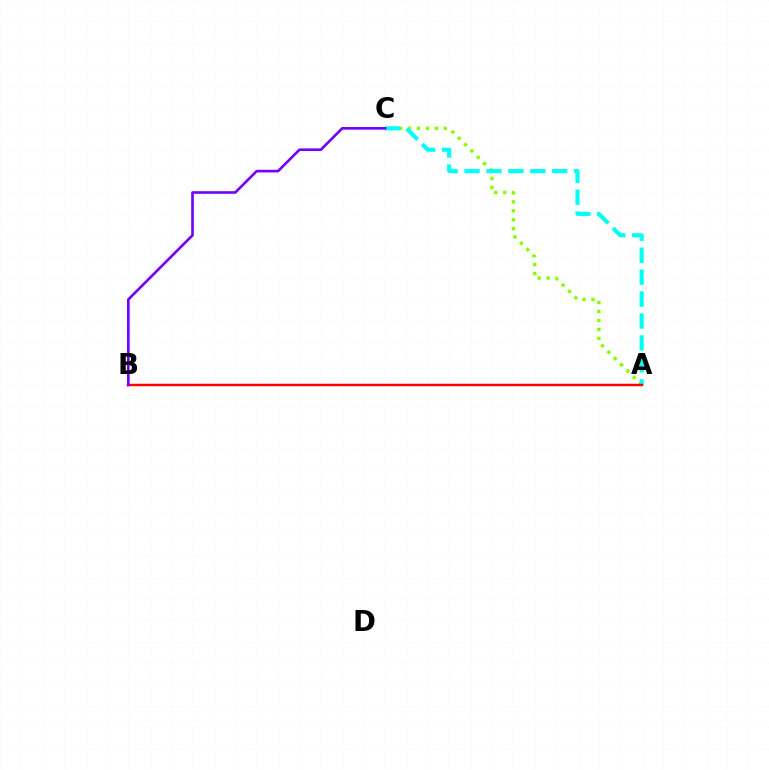{('A', 'C'): [{'color': '#84ff00', 'line_style': 'dotted', 'thickness': 2.43}, {'color': '#00fff6', 'line_style': 'dashed', 'thickness': 2.98}], ('A', 'B'): [{'color': '#ff0000', 'line_style': 'solid', 'thickness': 1.77}], ('B', 'C'): [{'color': '#7200ff', 'line_style': 'solid', 'thickness': 1.9}]}